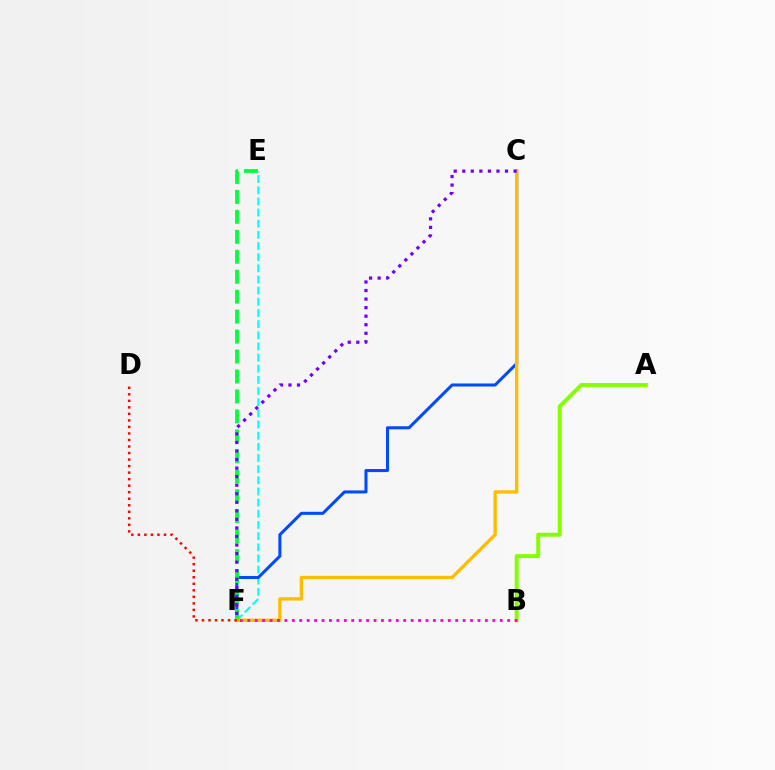{('E', 'F'): [{'color': '#00fff6', 'line_style': 'dashed', 'thickness': 1.52}, {'color': '#00ff39', 'line_style': 'dashed', 'thickness': 2.71}], ('C', 'F'): [{'color': '#004bff', 'line_style': 'solid', 'thickness': 2.19}, {'color': '#ffbd00', 'line_style': 'solid', 'thickness': 2.4}, {'color': '#7200ff', 'line_style': 'dotted', 'thickness': 2.32}], ('A', 'B'): [{'color': '#84ff00', 'line_style': 'solid', 'thickness': 2.83}], ('D', 'F'): [{'color': '#ff0000', 'line_style': 'dotted', 'thickness': 1.77}], ('B', 'F'): [{'color': '#ff00cf', 'line_style': 'dotted', 'thickness': 2.02}]}